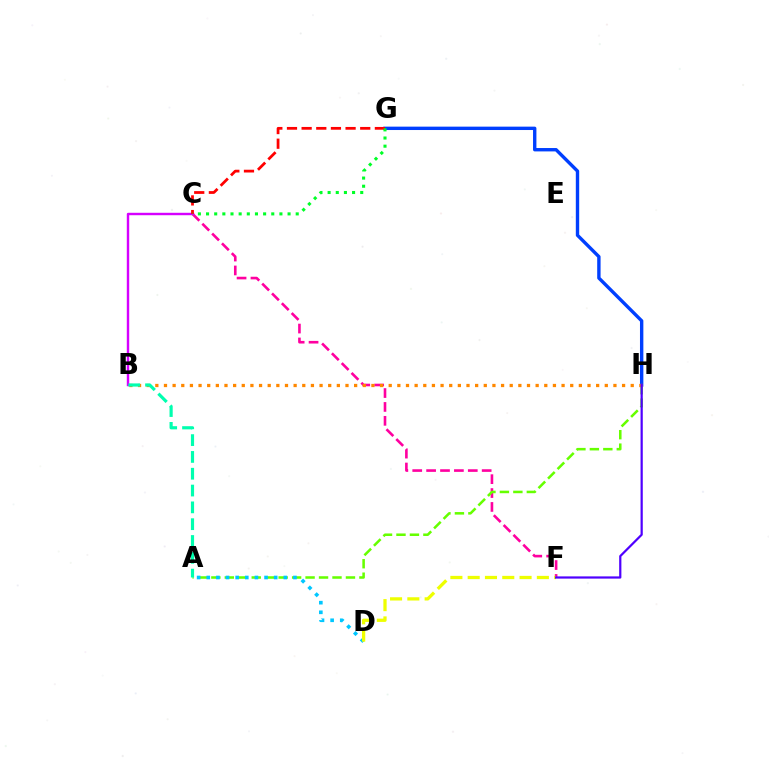{('C', 'F'): [{'color': '#ff00a0', 'line_style': 'dashed', 'thickness': 1.89}], ('B', 'C'): [{'color': '#d600ff', 'line_style': 'solid', 'thickness': 1.74}], ('A', 'H'): [{'color': '#66ff00', 'line_style': 'dashed', 'thickness': 1.83}], ('G', 'H'): [{'color': '#003fff', 'line_style': 'solid', 'thickness': 2.43}], ('C', 'G'): [{'color': '#ff0000', 'line_style': 'dashed', 'thickness': 1.99}, {'color': '#00ff27', 'line_style': 'dotted', 'thickness': 2.21}], ('B', 'H'): [{'color': '#ff8800', 'line_style': 'dotted', 'thickness': 2.35}], ('A', 'D'): [{'color': '#00c7ff', 'line_style': 'dotted', 'thickness': 2.62}], ('D', 'F'): [{'color': '#eeff00', 'line_style': 'dashed', 'thickness': 2.35}], ('F', 'H'): [{'color': '#4f00ff', 'line_style': 'solid', 'thickness': 1.6}], ('A', 'B'): [{'color': '#00ffaf', 'line_style': 'dashed', 'thickness': 2.28}]}